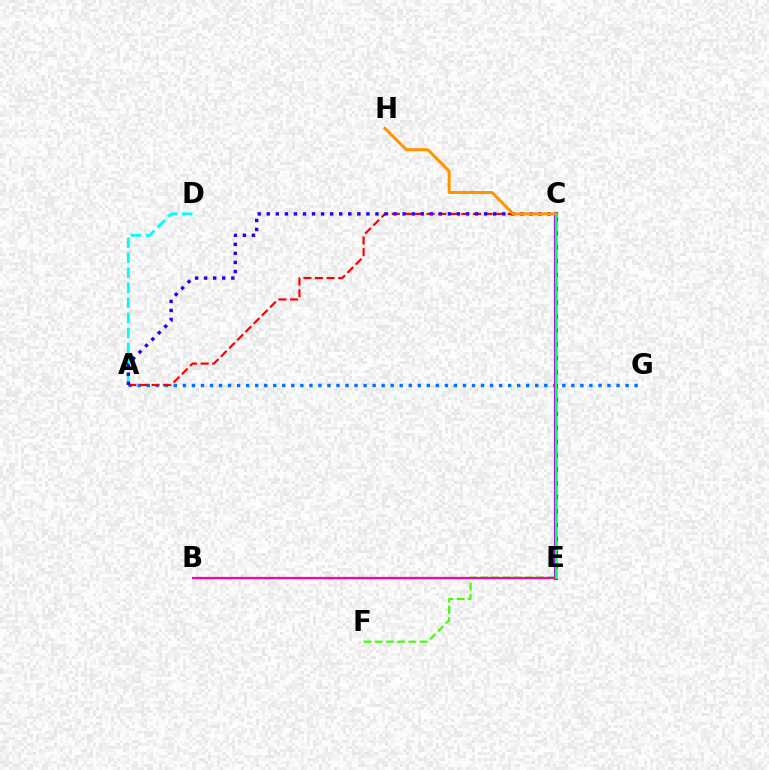{('E', 'F'): [{'color': '#3dff00', 'line_style': 'dashed', 'thickness': 1.52}], ('A', 'G'): [{'color': '#0074ff', 'line_style': 'dotted', 'thickness': 2.45}], ('A', 'D'): [{'color': '#00fff6', 'line_style': 'dashed', 'thickness': 2.04}], ('A', 'C'): [{'color': '#ff0000', 'line_style': 'dashed', 'thickness': 1.57}, {'color': '#2500ff', 'line_style': 'dotted', 'thickness': 2.46}], ('C', 'E'): [{'color': '#b900ff', 'line_style': 'solid', 'thickness': 2.97}, {'color': '#d1ff00', 'line_style': 'dashed', 'thickness': 1.89}, {'color': '#00ff5c', 'line_style': 'solid', 'thickness': 1.59}], ('B', 'E'): [{'color': '#ff00ac', 'line_style': 'solid', 'thickness': 1.62}], ('C', 'H'): [{'color': '#ff9400', 'line_style': 'solid', 'thickness': 2.17}]}